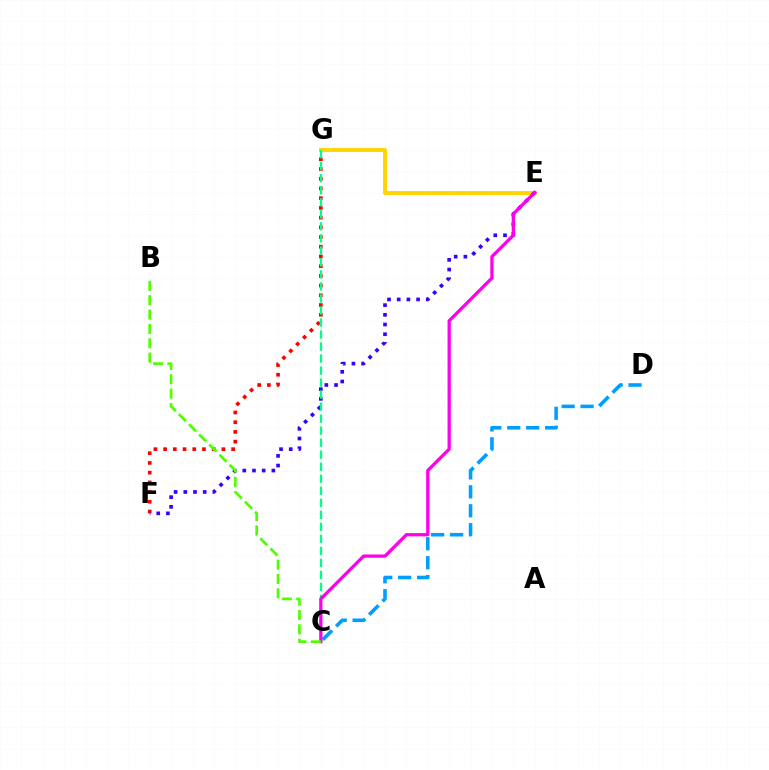{('C', 'D'): [{'color': '#009eff', 'line_style': 'dashed', 'thickness': 2.57}], ('F', 'G'): [{'color': '#ff0000', 'line_style': 'dotted', 'thickness': 2.64}], ('E', 'G'): [{'color': '#ffd500', 'line_style': 'solid', 'thickness': 2.82}], ('E', 'F'): [{'color': '#3700ff', 'line_style': 'dotted', 'thickness': 2.63}], ('C', 'G'): [{'color': '#00ff86', 'line_style': 'dashed', 'thickness': 1.63}], ('C', 'E'): [{'color': '#ff00ed', 'line_style': 'solid', 'thickness': 2.35}], ('B', 'C'): [{'color': '#4fff00', 'line_style': 'dashed', 'thickness': 1.95}]}